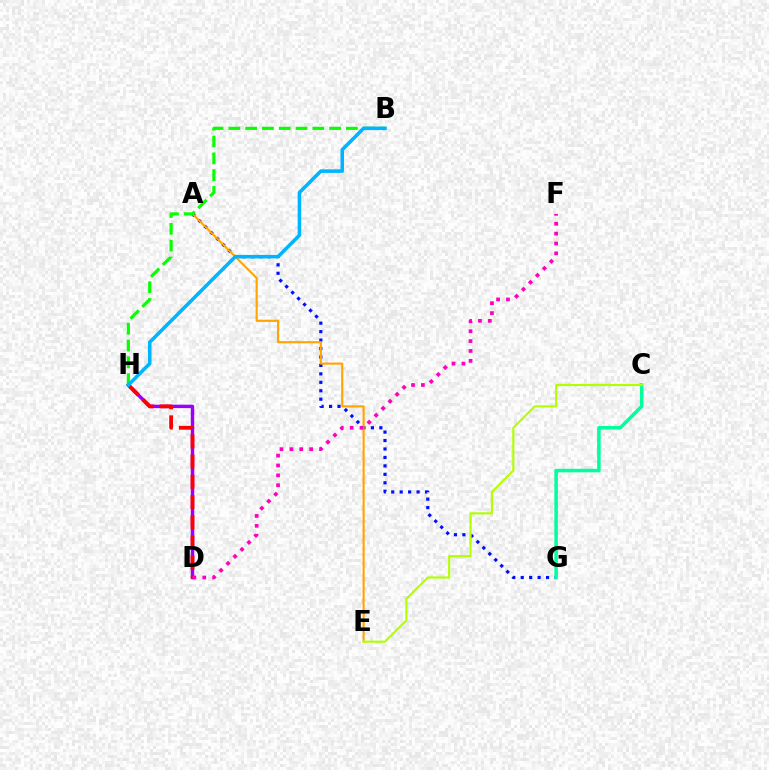{('A', 'G'): [{'color': '#0010ff', 'line_style': 'dotted', 'thickness': 2.3}], ('D', 'H'): [{'color': '#9b00ff', 'line_style': 'solid', 'thickness': 2.47}, {'color': '#ff0000', 'line_style': 'dashed', 'thickness': 2.74}], ('A', 'E'): [{'color': '#ffa500', 'line_style': 'solid', 'thickness': 1.53}], ('C', 'G'): [{'color': '#00ff9d', 'line_style': 'solid', 'thickness': 2.53}], ('B', 'H'): [{'color': '#08ff00', 'line_style': 'dashed', 'thickness': 2.28}, {'color': '#00b5ff', 'line_style': 'solid', 'thickness': 2.56}], ('C', 'E'): [{'color': '#b3ff00', 'line_style': 'solid', 'thickness': 1.54}], ('D', 'F'): [{'color': '#ff00bd', 'line_style': 'dotted', 'thickness': 2.68}]}